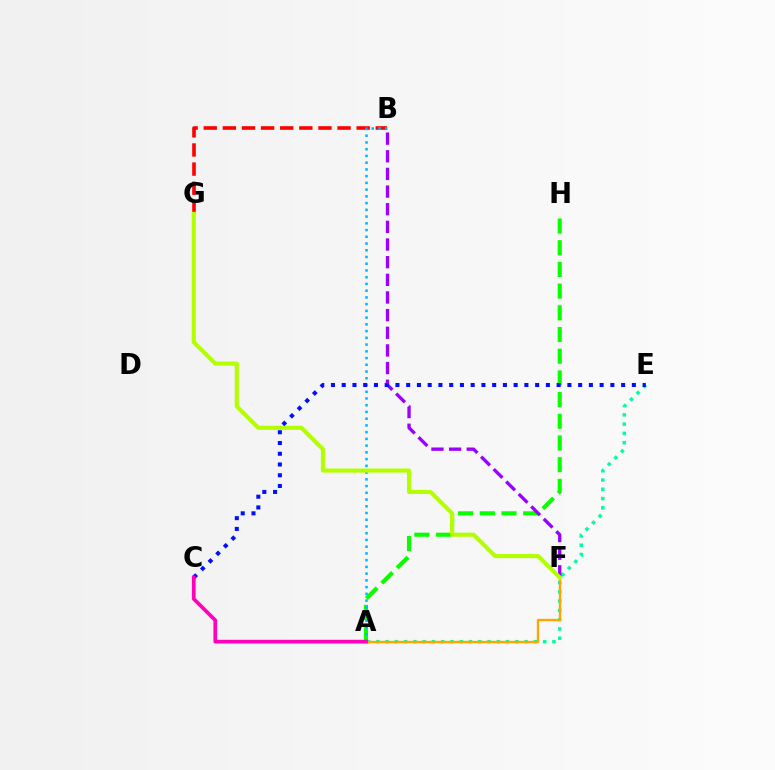{('B', 'G'): [{'color': '#ff0000', 'line_style': 'dashed', 'thickness': 2.6}], ('A', 'E'): [{'color': '#00ff9d', 'line_style': 'dotted', 'thickness': 2.52}], ('A', 'H'): [{'color': '#08ff00', 'line_style': 'dashed', 'thickness': 2.95}], ('B', 'F'): [{'color': '#9b00ff', 'line_style': 'dashed', 'thickness': 2.4}], ('A', 'F'): [{'color': '#ffa500', 'line_style': 'solid', 'thickness': 1.69}], ('A', 'B'): [{'color': '#00b5ff', 'line_style': 'dotted', 'thickness': 1.83}], ('F', 'G'): [{'color': '#b3ff00', 'line_style': 'solid', 'thickness': 2.95}], ('C', 'E'): [{'color': '#0010ff', 'line_style': 'dotted', 'thickness': 2.92}], ('A', 'C'): [{'color': '#ff00bd', 'line_style': 'solid', 'thickness': 2.69}]}